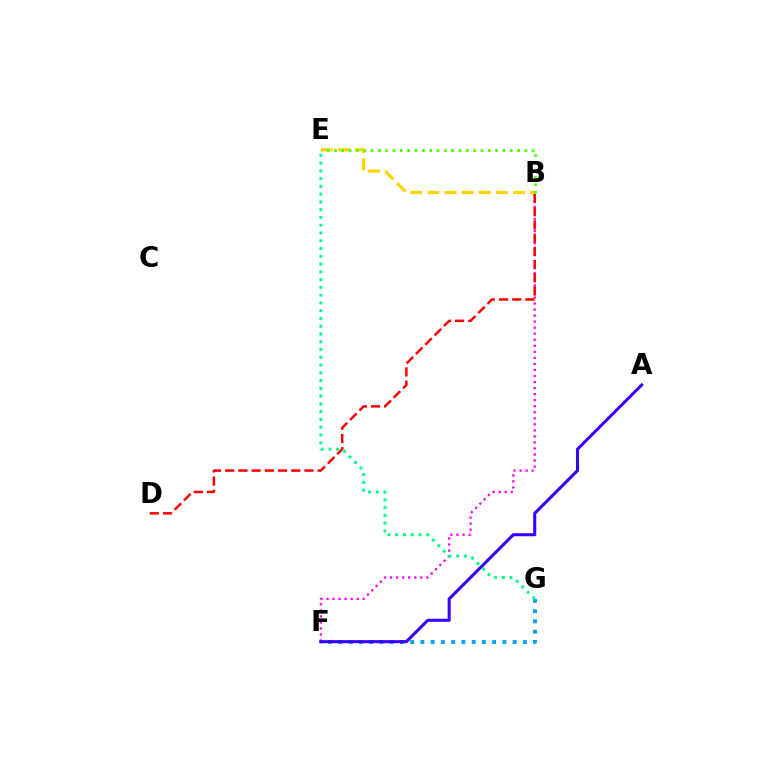{('B', 'F'): [{'color': '#ff00ed', 'line_style': 'dotted', 'thickness': 1.64}], ('F', 'G'): [{'color': '#009eff', 'line_style': 'dotted', 'thickness': 2.78}], ('A', 'F'): [{'color': '#3700ff', 'line_style': 'solid', 'thickness': 2.2}], ('B', 'D'): [{'color': '#ff0000', 'line_style': 'dashed', 'thickness': 1.79}], ('B', 'E'): [{'color': '#ffd500', 'line_style': 'dashed', 'thickness': 2.32}, {'color': '#4fff00', 'line_style': 'dotted', 'thickness': 1.99}], ('E', 'G'): [{'color': '#00ff86', 'line_style': 'dotted', 'thickness': 2.11}]}